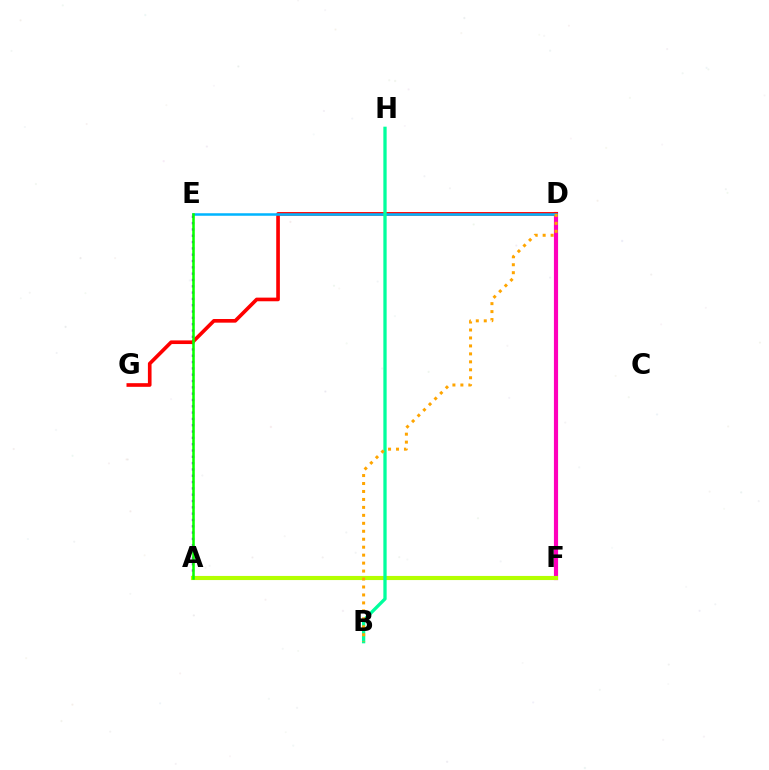{('D', 'F'): [{'color': '#0010ff', 'line_style': 'dashed', 'thickness': 2.56}, {'color': '#ff00bd', 'line_style': 'solid', 'thickness': 3.0}], ('A', 'E'): [{'color': '#9b00ff', 'line_style': 'dotted', 'thickness': 1.72}, {'color': '#08ff00', 'line_style': 'solid', 'thickness': 1.83}], ('D', 'G'): [{'color': '#ff0000', 'line_style': 'solid', 'thickness': 2.63}], ('D', 'E'): [{'color': '#00b5ff', 'line_style': 'solid', 'thickness': 1.81}], ('A', 'F'): [{'color': '#b3ff00', 'line_style': 'solid', 'thickness': 2.96}], ('B', 'H'): [{'color': '#00ff9d', 'line_style': 'solid', 'thickness': 2.37}], ('B', 'D'): [{'color': '#ffa500', 'line_style': 'dotted', 'thickness': 2.16}]}